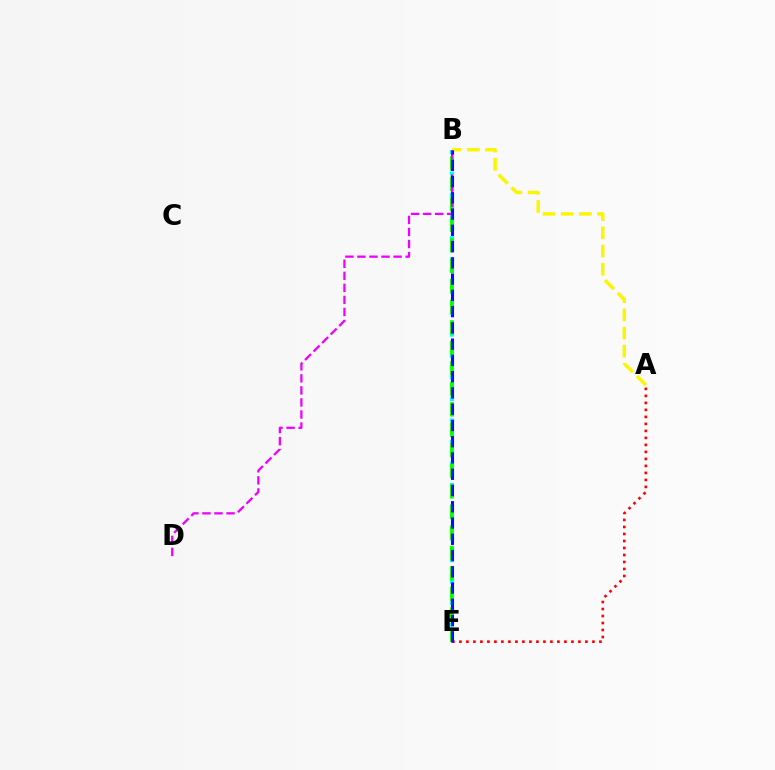{('A', 'B'): [{'color': '#fcf500', 'line_style': 'dashed', 'thickness': 2.47}], ('B', 'E'): [{'color': '#00fff6', 'line_style': 'dotted', 'thickness': 2.92}, {'color': '#08ff00', 'line_style': 'dashed', 'thickness': 2.78}, {'color': '#0010ff', 'line_style': 'dashed', 'thickness': 2.21}], ('A', 'E'): [{'color': '#ff0000', 'line_style': 'dotted', 'thickness': 1.9}], ('B', 'D'): [{'color': '#ee00ff', 'line_style': 'dashed', 'thickness': 1.64}]}